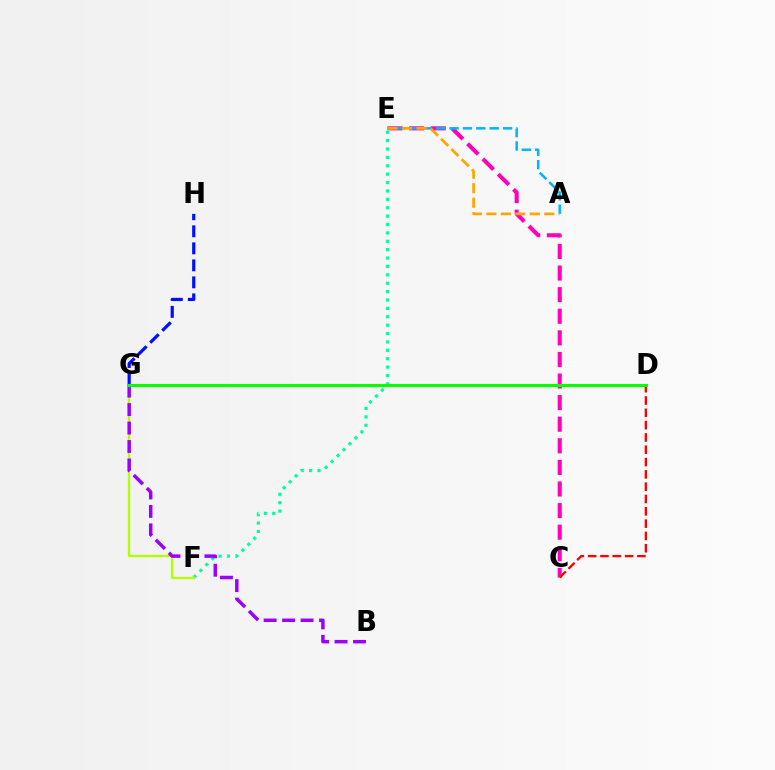{('C', 'E'): [{'color': '#ff00bd', 'line_style': 'dashed', 'thickness': 2.93}], ('A', 'E'): [{'color': '#00b5ff', 'line_style': 'dashed', 'thickness': 1.82}, {'color': '#ffa500', 'line_style': 'dashed', 'thickness': 1.97}], ('E', 'F'): [{'color': '#00ff9d', 'line_style': 'dotted', 'thickness': 2.28}], ('F', 'G'): [{'color': '#b3ff00', 'line_style': 'solid', 'thickness': 1.67}], ('B', 'G'): [{'color': '#9b00ff', 'line_style': 'dashed', 'thickness': 2.51}], ('C', 'D'): [{'color': '#ff0000', 'line_style': 'dashed', 'thickness': 1.67}], ('G', 'H'): [{'color': '#0010ff', 'line_style': 'dashed', 'thickness': 2.31}], ('D', 'G'): [{'color': '#08ff00', 'line_style': 'solid', 'thickness': 2.24}]}